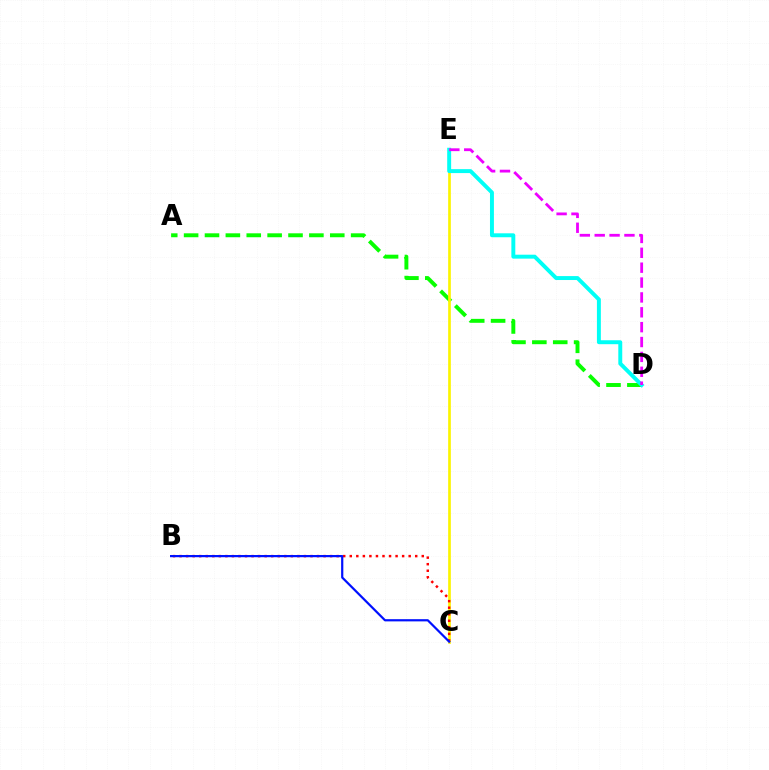{('A', 'D'): [{'color': '#08ff00', 'line_style': 'dashed', 'thickness': 2.84}], ('C', 'E'): [{'color': '#fcf500', 'line_style': 'solid', 'thickness': 1.94}], ('D', 'E'): [{'color': '#00fff6', 'line_style': 'solid', 'thickness': 2.83}, {'color': '#ee00ff', 'line_style': 'dashed', 'thickness': 2.02}], ('B', 'C'): [{'color': '#ff0000', 'line_style': 'dotted', 'thickness': 1.78}, {'color': '#0010ff', 'line_style': 'solid', 'thickness': 1.59}]}